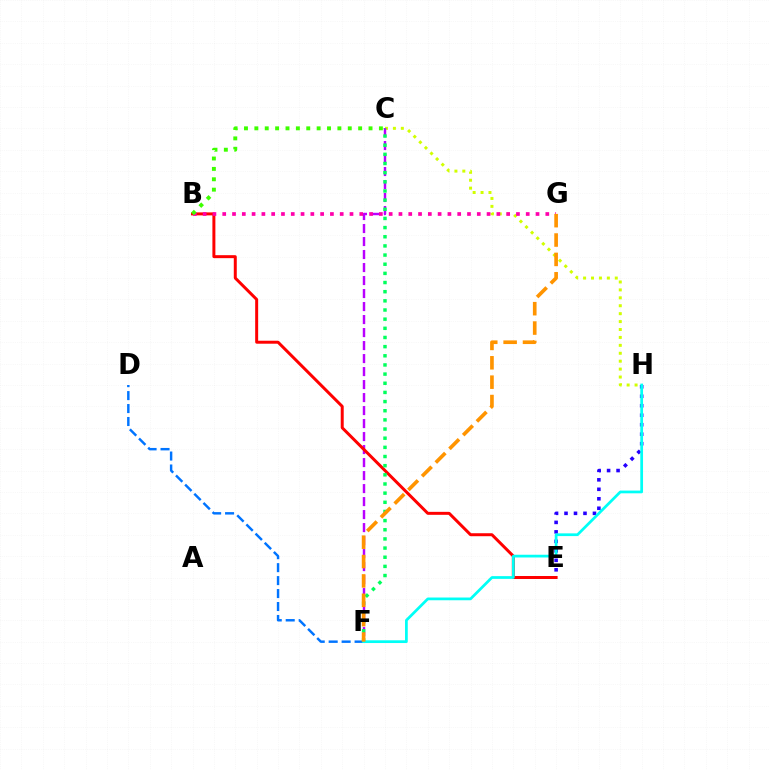{('E', 'H'): [{'color': '#2500ff', 'line_style': 'dotted', 'thickness': 2.58}], ('C', 'H'): [{'color': '#d1ff00', 'line_style': 'dotted', 'thickness': 2.15}], ('C', 'F'): [{'color': '#b900ff', 'line_style': 'dashed', 'thickness': 1.77}, {'color': '#00ff5c', 'line_style': 'dotted', 'thickness': 2.49}], ('B', 'E'): [{'color': '#ff0000', 'line_style': 'solid', 'thickness': 2.15}], ('B', 'G'): [{'color': '#ff00ac', 'line_style': 'dotted', 'thickness': 2.66}], ('D', 'F'): [{'color': '#0074ff', 'line_style': 'dashed', 'thickness': 1.76}], ('F', 'H'): [{'color': '#00fff6', 'line_style': 'solid', 'thickness': 1.97}], ('F', 'G'): [{'color': '#ff9400', 'line_style': 'dashed', 'thickness': 2.63}], ('B', 'C'): [{'color': '#3dff00', 'line_style': 'dotted', 'thickness': 2.82}]}